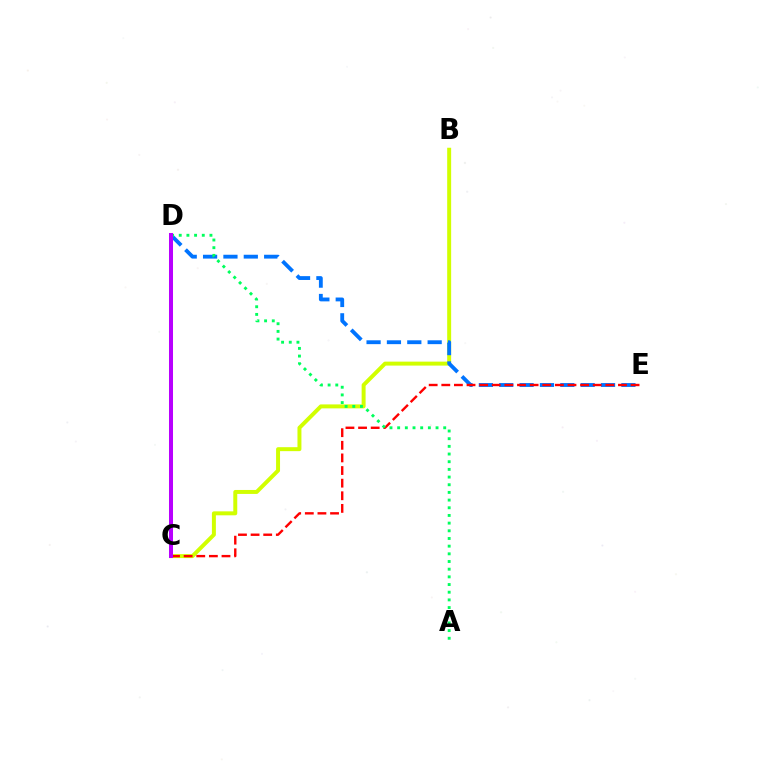{('B', 'C'): [{'color': '#d1ff00', 'line_style': 'solid', 'thickness': 2.85}], ('D', 'E'): [{'color': '#0074ff', 'line_style': 'dashed', 'thickness': 2.77}], ('C', 'E'): [{'color': '#ff0000', 'line_style': 'dashed', 'thickness': 1.71}], ('A', 'D'): [{'color': '#00ff5c', 'line_style': 'dotted', 'thickness': 2.09}], ('C', 'D'): [{'color': '#b900ff', 'line_style': 'solid', 'thickness': 2.89}]}